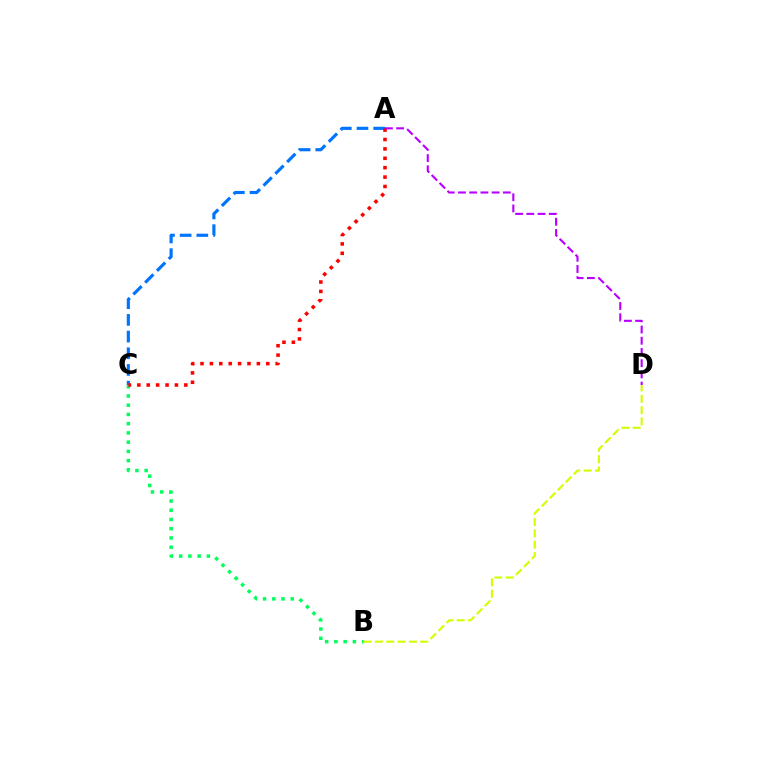{('A', 'C'): [{'color': '#0074ff', 'line_style': 'dashed', 'thickness': 2.27}, {'color': '#ff0000', 'line_style': 'dotted', 'thickness': 2.55}], ('B', 'C'): [{'color': '#00ff5c', 'line_style': 'dotted', 'thickness': 2.51}], ('B', 'D'): [{'color': '#d1ff00', 'line_style': 'dashed', 'thickness': 1.54}], ('A', 'D'): [{'color': '#b900ff', 'line_style': 'dashed', 'thickness': 1.52}]}